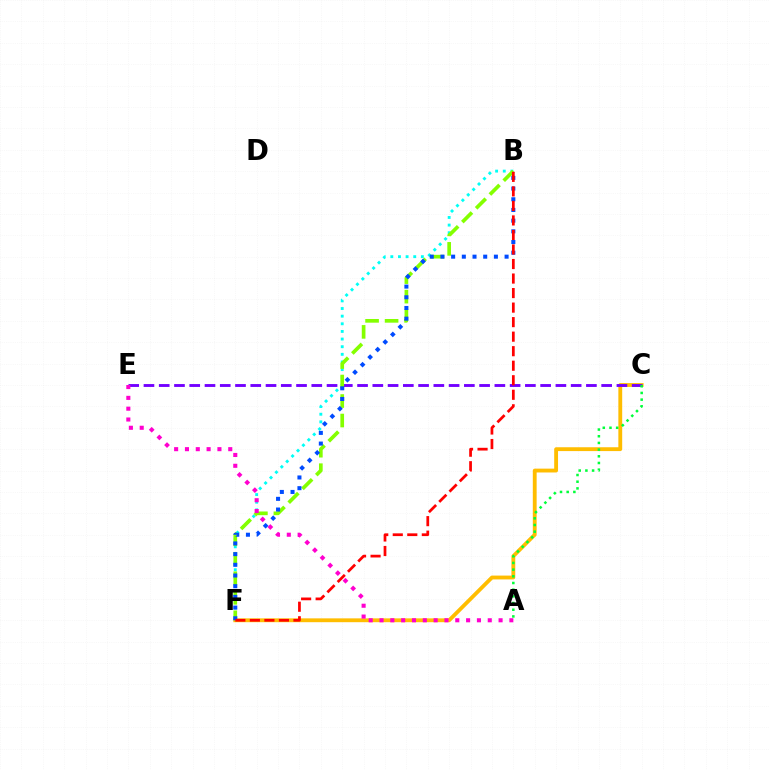{('C', 'F'): [{'color': '#ffbd00', 'line_style': 'solid', 'thickness': 2.76}], ('B', 'F'): [{'color': '#00fff6', 'line_style': 'dotted', 'thickness': 2.08}, {'color': '#84ff00', 'line_style': 'dashed', 'thickness': 2.65}, {'color': '#004bff', 'line_style': 'dotted', 'thickness': 2.9}, {'color': '#ff0000', 'line_style': 'dashed', 'thickness': 1.97}], ('C', 'E'): [{'color': '#7200ff', 'line_style': 'dashed', 'thickness': 2.07}], ('A', 'E'): [{'color': '#ff00cf', 'line_style': 'dotted', 'thickness': 2.94}], ('A', 'C'): [{'color': '#00ff39', 'line_style': 'dotted', 'thickness': 1.82}]}